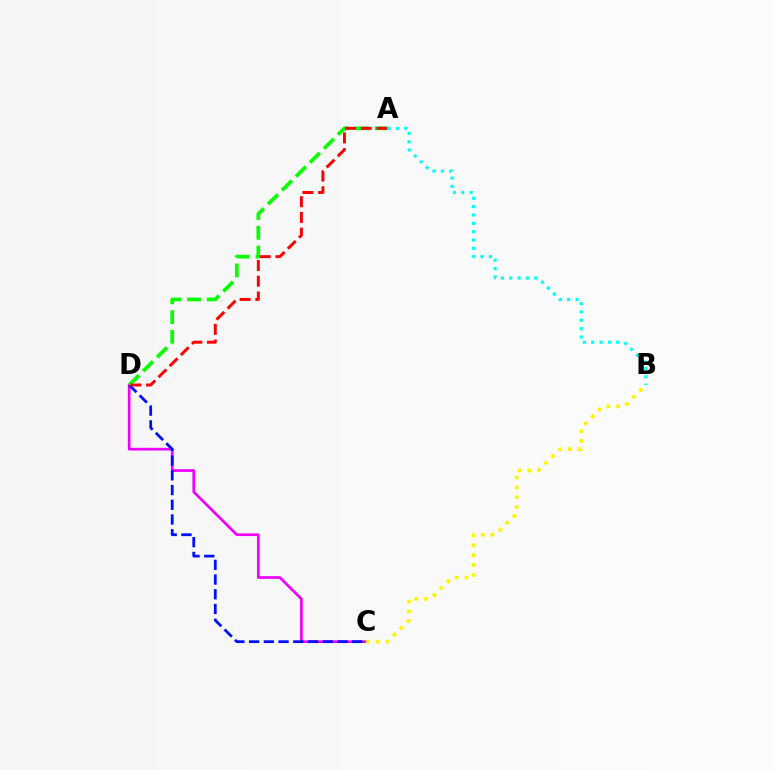{('C', 'D'): [{'color': '#ee00ff', 'line_style': 'solid', 'thickness': 1.93}, {'color': '#0010ff', 'line_style': 'dashed', 'thickness': 2.0}], ('A', 'D'): [{'color': '#08ff00', 'line_style': 'dashed', 'thickness': 2.68}, {'color': '#ff0000', 'line_style': 'dashed', 'thickness': 2.13}], ('B', 'C'): [{'color': '#fcf500', 'line_style': 'dotted', 'thickness': 2.67}], ('A', 'B'): [{'color': '#00fff6', 'line_style': 'dotted', 'thickness': 2.27}]}